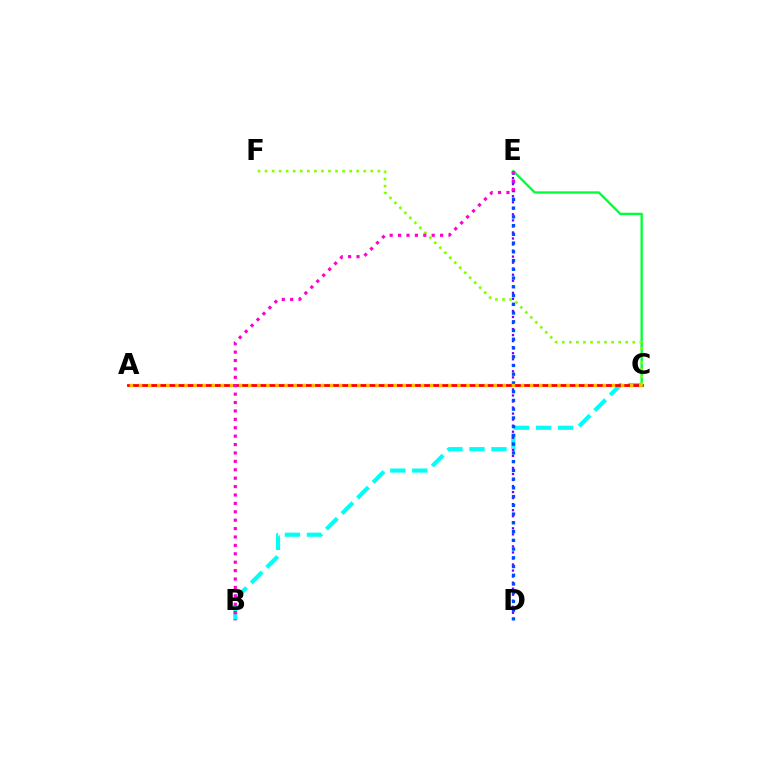{('B', 'C'): [{'color': '#00fff6', 'line_style': 'dashed', 'thickness': 2.99}], ('D', 'E'): [{'color': '#7200ff', 'line_style': 'dotted', 'thickness': 1.64}, {'color': '#004bff', 'line_style': 'dotted', 'thickness': 2.38}], ('A', 'C'): [{'color': '#ff0000', 'line_style': 'solid', 'thickness': 2.03}, {'color': '#ffbd00', 'line_style': 'dotted', 'thickness': 2.47}], ('C', 'E'): [{'color': '#00ff39', 'line_style': 'solid', 'thickness': 1.69}], ('C', 'F'): [{'color': '#84ff00', 'line_style': 'dotted', 'thickness': 1.92}], ('B', 'E'): [{'color': '#ff00cf', 'line_style': 'dotted', 'thickness': 2.28}]}